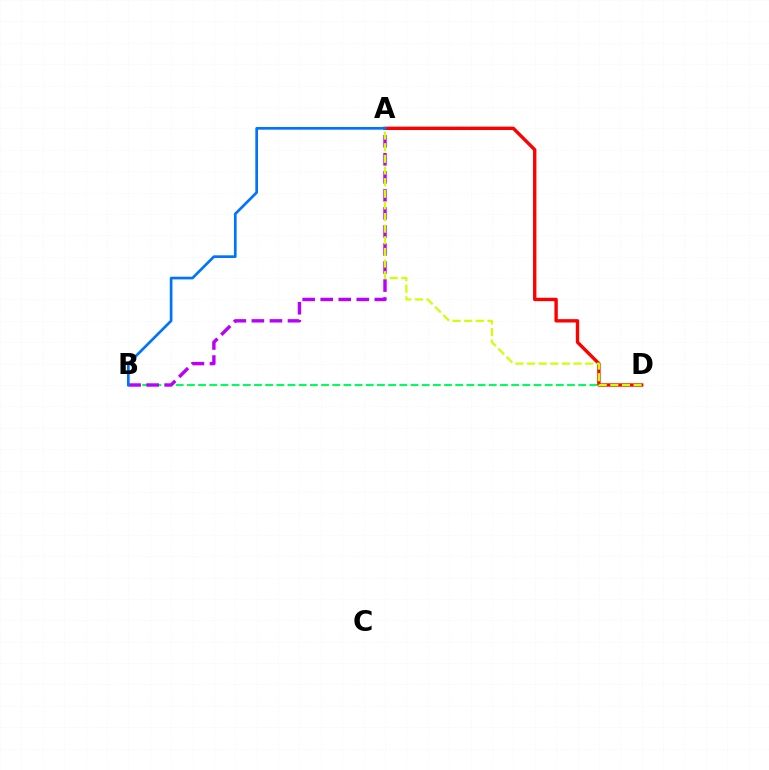{('B', 'D'): [{'color': '#00ff5c', 'line_style': 'dashed', 'thickness': 1.52}], ('A', 'B'): [{'color': '#b900ff', 'line_style': 'dashed', 'thickness': 2.45}, {'color': '#0074ff', 'line_style': 'solid', 'thickness': 1.94}], ('A', 'D'): [{'color': '#ff0000', 'line_style': 'solid', 'thickness': 2.42}, {'color': '#d1ff00', 'line_style': 'dashed', 'thickness': 1.58}]}